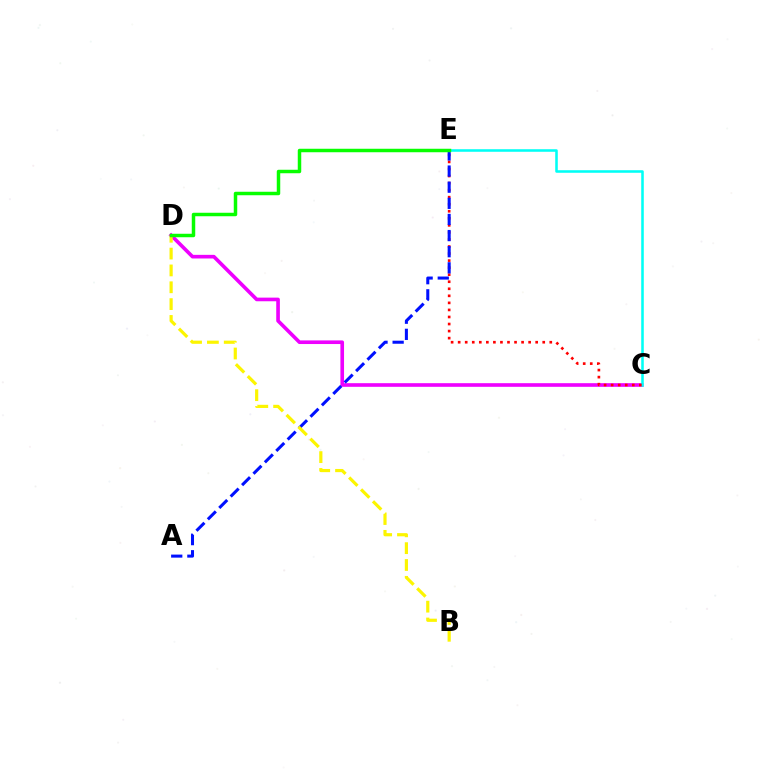{('C', 'D'): [{'color': '#ee00ff', 'line_style': 'solid', 'thickness': 2.62}], ('C', 'E'): [{'color': '#00fff6', 'line_style': 'solid', 'thickness': 1.84}, {'color': '#ff0000', 'line_style': 'dotted', 'thickness': 1.91}], ('A', 'E'): [{'color': '#0010ff', 'line_style': 'dashed', 'thickness': 2.19}], ('B', 'D'): [{'color': '#fcf500', 'line_style': 'dashed', 'thickness': 2.29}], ('D', 'E'): [{'color': '#08ff00', 'line_style': 'solid', 'thickness': 2.5}]}